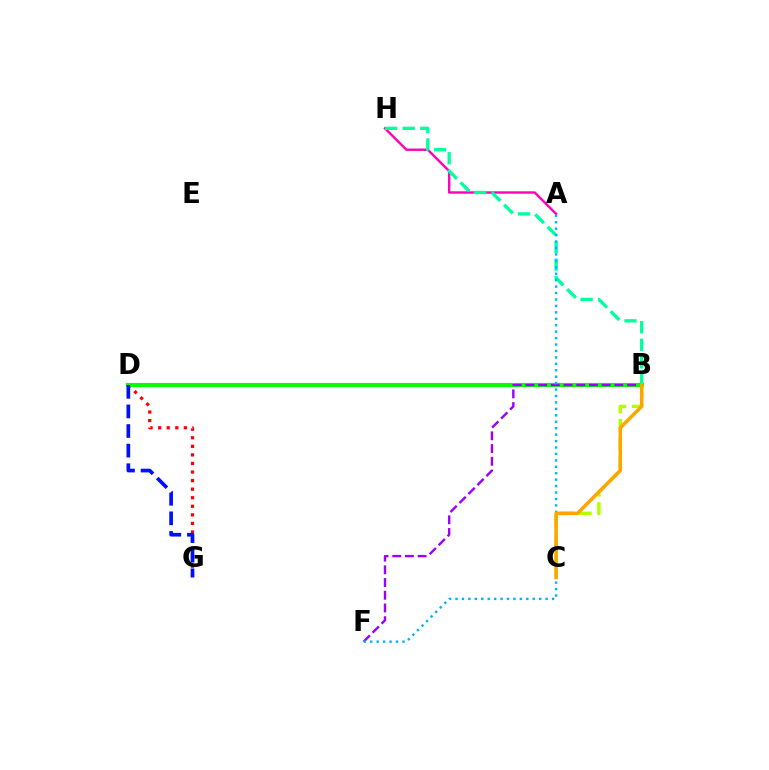{('D', 'G'): [{'color': '#ff0000', 'line_style': 'dotted', 'thickness': 2.33}, {'color': '#0010ff', 'line_style': 'dashed', 'thickness': 2.66}], ('B', 'D'): [{'color': '#08ff00', 'line_style': 'solid', 'thickness': 2.97}], ('A', 'H'): [{'color': '#ff00bd', 'line_style': 'solid', 'thickness': 1.74}], ('B', 'H'): [{'color': '#00ff9d', 'line_style': 'dashed', 'thickness': 2.39}], ('B', 'F'): [{'color': '#9b00ff', 'line_style': 'dashed', 'thickness': 1.73}], ('B', 'C'): [{'color': '#b3ff00', 'line_style': 'dashed', 'thickness': 2.5}, {'color': '#ffa500', 'line_style': 'solid', 'thickness': 2.54}], ('A', 'F'): [{'color': '#00b5ff', 'line_style': 'dotted', 'thickness': 1.75}]}